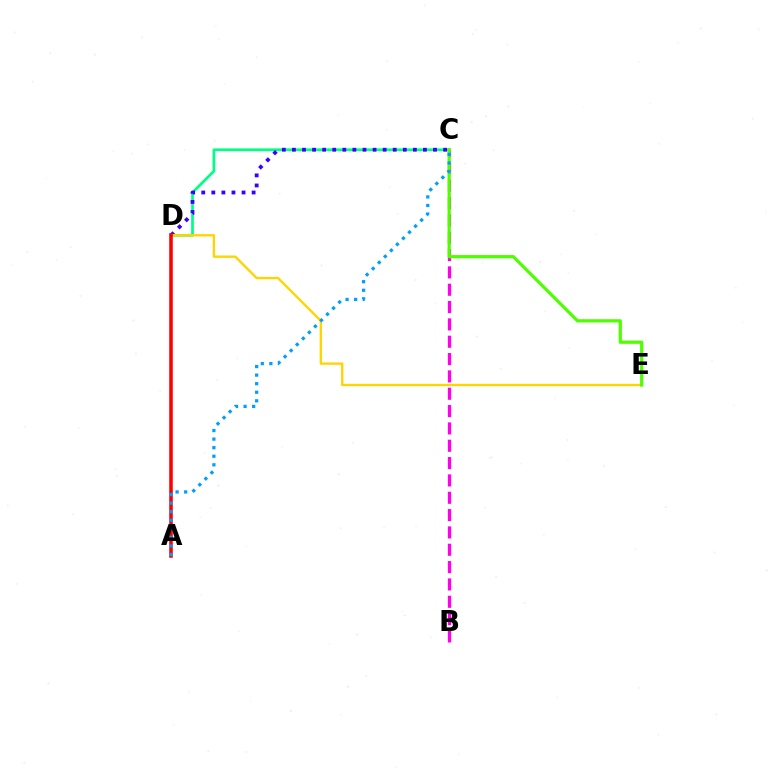{('C', 'D'): [{'color': '#00ff86', 'line_style': 'solid', 'thickness': 1.94}, {'color': '#3700ff', 'line_style': 'dotted', 'thickness': 2.74}], ('B', 'C'): [{'color': '#ff00ed', 'line_style': 'dashed', 'thickness': 2.36}], ('D', 'E'): [{'color': '#ffd500', 'line_style': 'solid', 'thickness': 1.69}], ('C', 'E'): [{'color': '#4fff00', 'line_style': 'solid', 'thickness': 2.32}], ('A', 'D'): [{'color': '#ff0000', 'line_style': 'solid', 'thickness': 2.55}], ('A', 'C'): [{'color': '#009eff', 'line_style': 'dotted', 'thickness': 2.33}]}